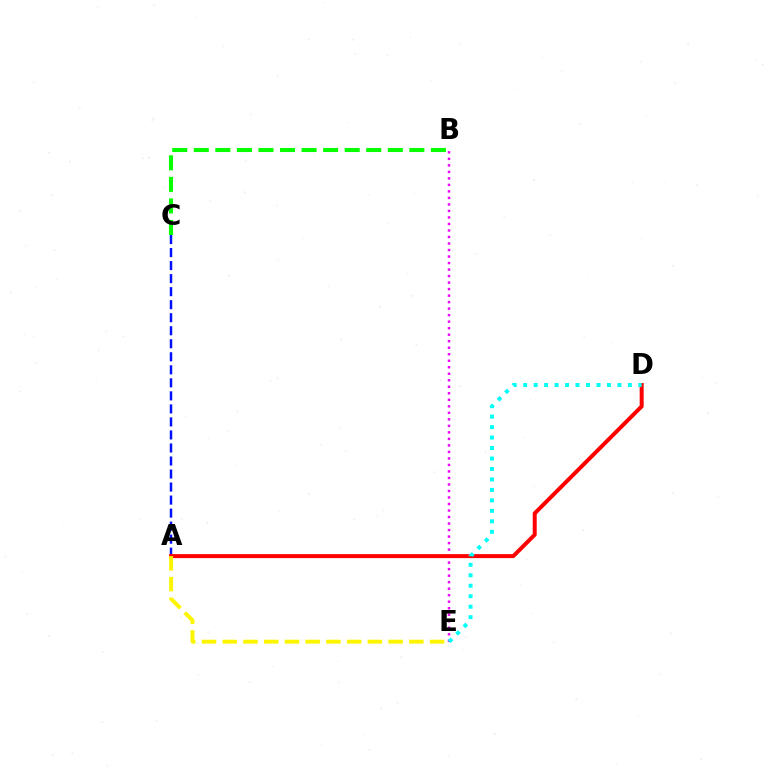{('B', 'E'): [{'color': '#ee00ff', 'line_style': 'dotted', 'thickness': 1.77}], ('A', 'C'): [{'color': '#0010ff', 'line_style': 'dashed', 'thickness': 1.77}], ('A', 'D'): [{'color': '#ff0000', 'line_style': 'solid', 'thickness': 2.87}], ('D', 'E'): [{'color': '#00fff6', 'line_style': 'dotted', 'thickness': 2.84}], ('A', 'E'): [{'color': '#fcf500', 'line_style': 'dashed', 'thickness': 2.82}], ('B', 'C'): [{'color': '#08ff00', 'line_style': 'dashed', 'thickness': 2.93}]}